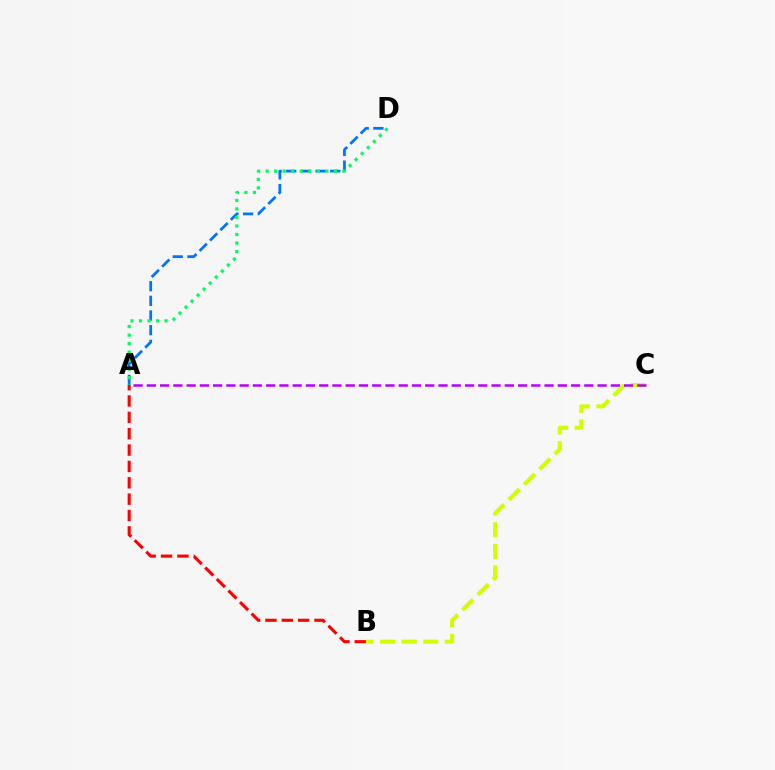{('A', 'D'): [{'color': '#0074ff', 'line_style': 'dashed', 'thickness': 1.99}, {'color': '#00ff5c', 'line_style': 'dotted', 'thickness': 2.32}], ('B', 'C'): [{'color': '#d1ff00', 'line_style': 'dashed', 'thickness': 2.93}], ('A', 'B'): [{'color': '#ff0000', 'line_style': 'dashed', 'thickness': 2.22}], ('A', 'C'): [{'color': '#b900ff', 'line_style': 'dashed', 'thickness': 1.8}]}